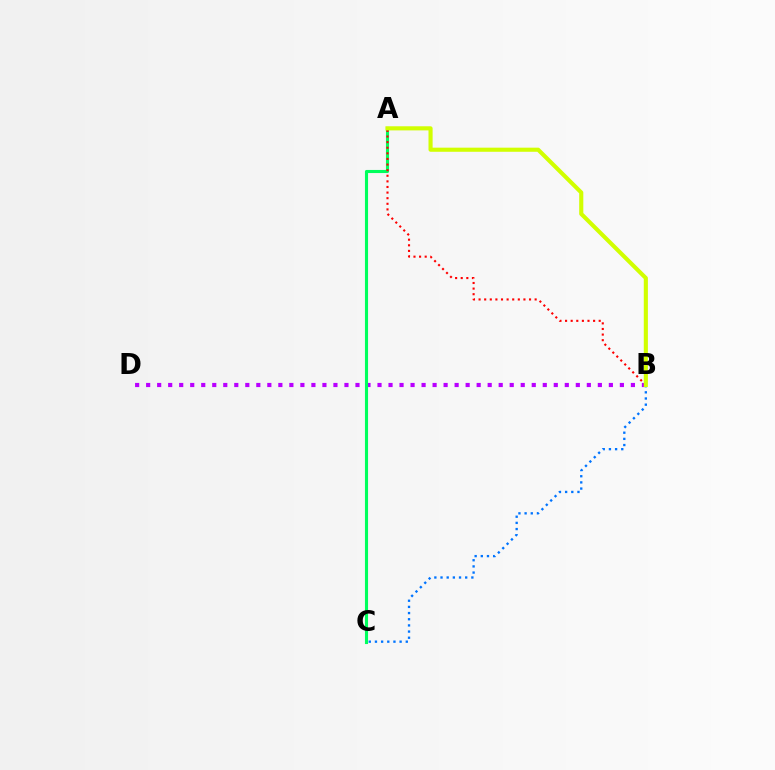{('B', 'D'): [{'color': '#b900ff', 'line_style': 'dotted', 'thickness': 2.99}], ('A', 'C'): [{'color': '#00ff5c', 'line_style': 'solid', 'thickness': 2.23}], ('A', 'B'): [{'color': '#ff0000', 'line_style': 'dotted', 'thickness': 1.52}, {'color': '#d1ff00', 'line_style': 'solid', 'thickness': 2.96}], ('B', 'C'): [{'color': '#0074ff', 'line_style': 'dotted', 'thickness': 1.68}]}